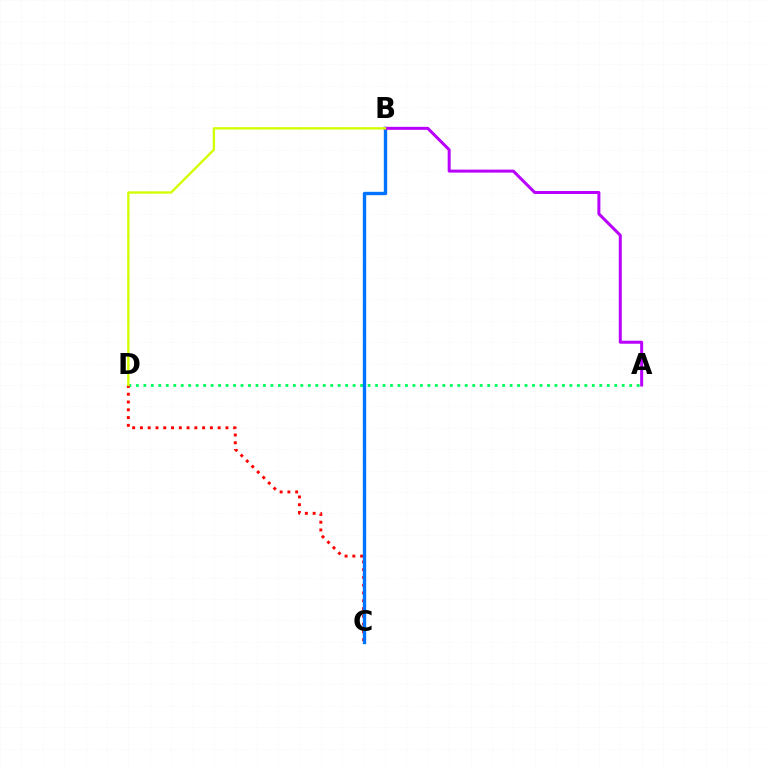{('A', 'D'): [{'color': '#00ff5c', 'line_style': 'dotted', 'thickness': 2.03}], ('C', 'D'): [{'color': '#ff0000', 'line_style': 'dotted', 'thickness': 2.11}], ('B', 'C'): [{'color': '#0074ff', 'line_style': 'solid', 'thickness': 2.43}], ('A', 'B'): [{'color': '#b900ff', 'line_style': 'solid', 'thickness': 2.16}], ('B', 'D'): [{'color': '#d1ff00', 'line_style': 'solid', 'thickness': 1.69}]}